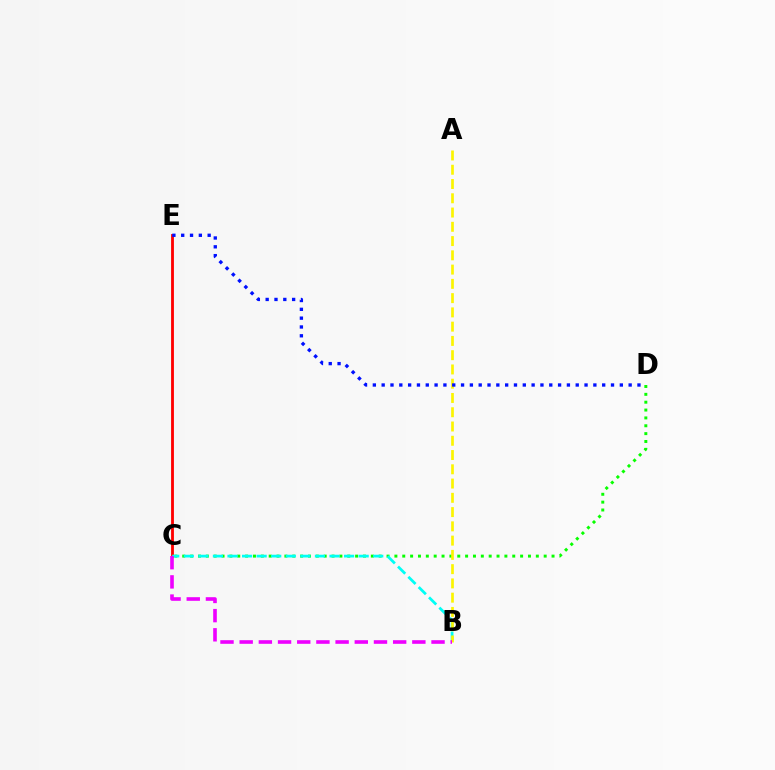{('C', 'E'): [{'color': '#ff0000', 'line_style': 'solid', 'thickness': 2.04}], ('C', 'D'): [{'color': '#08ff00', 'line_style': 'dotted', 'thickness': 2.13}], ('B', 'C'): [{'color': '#00fff6', 'line_style': 'dashed', 'thickness': 1.98}, {'color': '#ee00ff', 'line_style': 'dashed', 'thickness': 2.61}], ('A', 'B'): [{'color': '#fcf500', 'line_style': 'dashed', 'thickness': 1.94}], ('D', 'E'): [{'color': '#0010ff', 'line_style': 'dotted', 'thickness': 2.4}]}